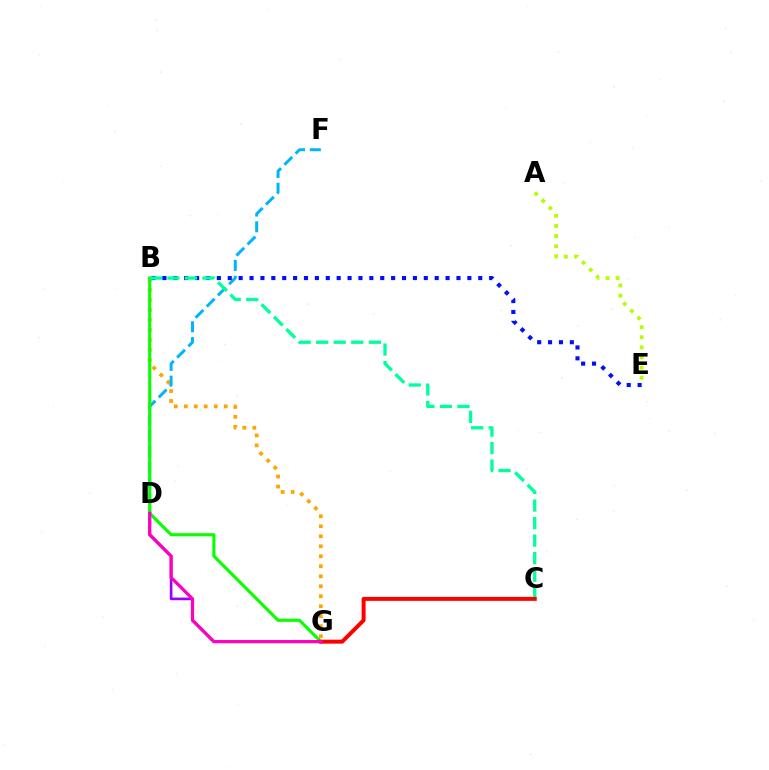{('D', 'G'): [{'color': '#9b00ff', 'line_style': 'solid', 'thickness': 1.91}, {'color': '#ff00bd', 'line_style': 'solid', 'thickness': 2.32}], ('B', 'G'): [{'color': '#ffa500', 'line_style': 'dotted', 'thickness': 2.72}, {'color': '#08ff00', 'line_style': 'solid', 'thickness': 2.24}], ('D', 'F'): [{'color': '#00b5ff', 'line_style': 'dashed', 'thickness': 2.15}], ('B', 'E'): [{'color': '#0010ff', 'line_style': 'dotted', 'thickness': 2.96}], ('B', 'C'): [{'color': '#00ff9d', 'line_style': 'dashed', 'thickness': 2.38}], ('C', 'G'): [{'color': '#ff0000', 'line_style': 'solid', 'thickness': 2.86}], ('A', 'E'): [{'color': '#b3ff00', 'line_style': 'dotted', 'thickness': 2.75}]}